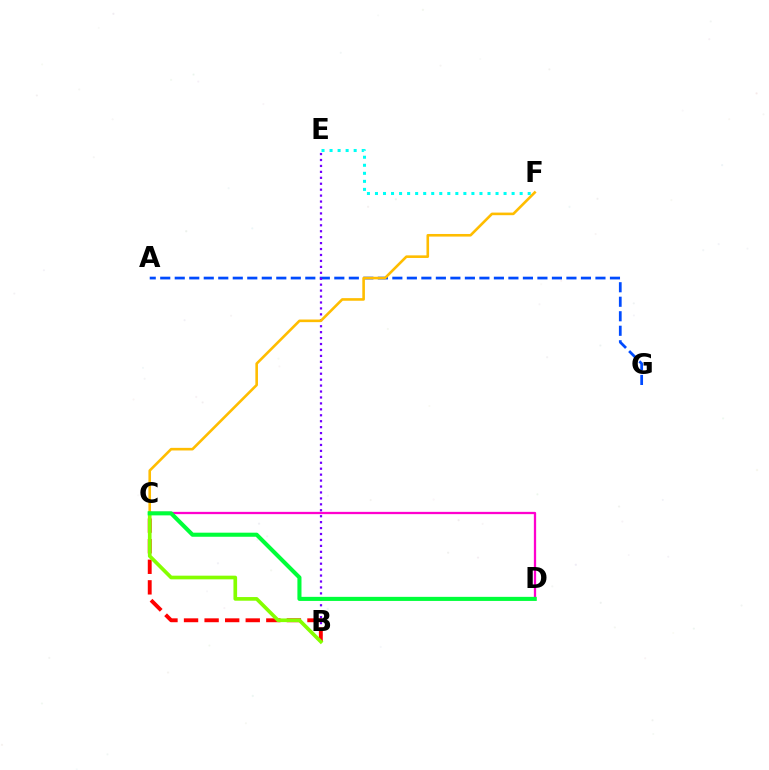{('A', 'G'): [{'color': '#004bff', 'line_style': 'dashed', 'thickness': 1.97}], ('B', 'E'): [{'color': '#7200ff', 'line_style': 'dotted', 'thickness': 1.61}], ('C', 'F'): [{'color': '#ffbd00', 'line_style': 'solid', 'thickness': 1.87}], ('B', 'C'): [{'color': '#ff0000', 'line_style': 'dashed', 'thickness': 2.79}, {'color': '#84ff00', 'line_style': 'solid', 'thickness': 2.64}], ('E', 'F'): [{'color': '#00fff6', 'line_style': 'dotted', 'thickness': 2.18}], ('C', 'D'): [{'color': '#ff00cf', 'line_style': 'solid', 'thickness': 1.65}, {'color': '#00ff39', 'line_style': 'solid', 'thickness': 2.93}]}